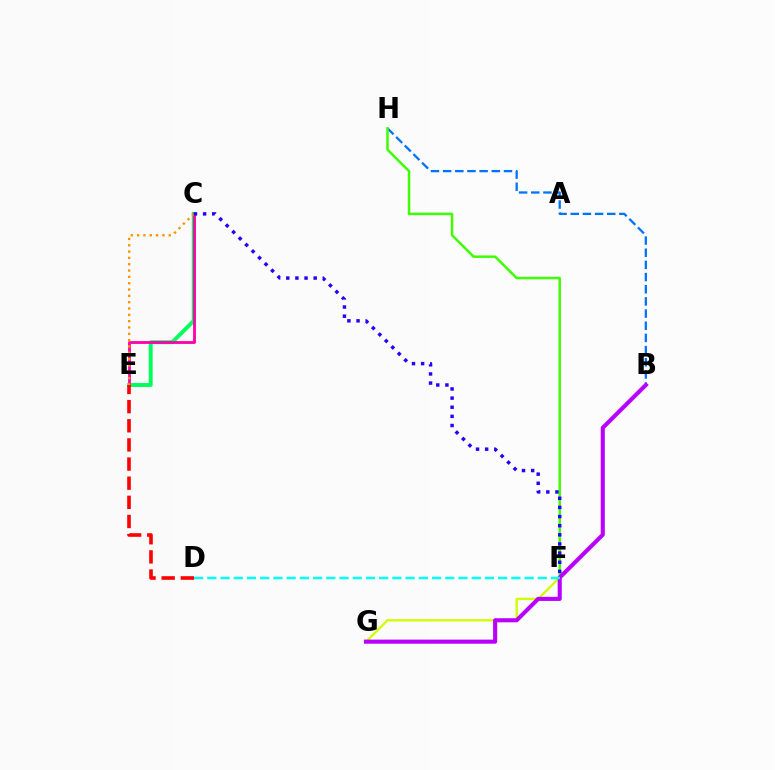{('C', 'E'): [{'color': '#00ff5c', 'line_style': 'solid', 'thickness': 2.82}, {'color': '#ff00ac', 'line_style': 'solid', 'thickness': 2.04}, {'color': '#ff9400', 'line_style': 'dotted', 'thickness': 1.72}], ('F', 'G'): [{'color': '#d1ff00', 'line_style': 'solid', 'thickness': 1.69}], ('B', 'H'): [{'color': '#0074ff', 'line_style': 'dashed', 'thickness': 1.65}], ('D', 'E'): [{'color': '#ff0000', 'line_style': 'dashed', 'thickness': 2.6}], ('F', 'H'): [{'color': '#3dff00', 'line_style': 'solid', 'thickness': 1.79}], ('B', 'G'): [{'color': '#b900ff', 'line_style': 'solid', 'thickness': 2.94}], ('D', 'F'): [{'color': '#00fff6', 'line_style': 'dashed', 'thickness': 1.8}], ('C', 'F'): [{'color': '#2500ff', 'line_style': 'dotted', 'thickness': 2.48}]}